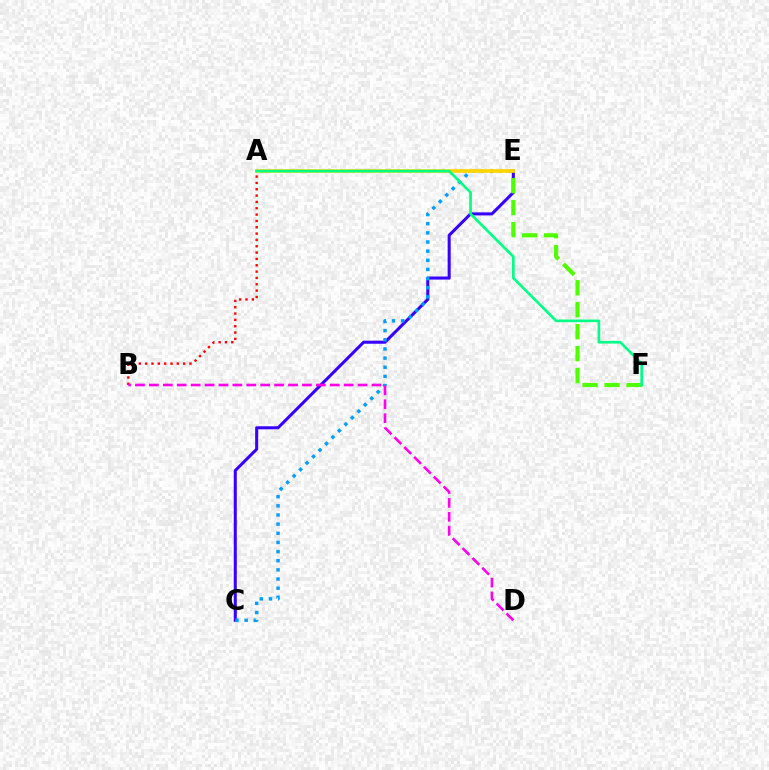{('C', 'E'): [{'color': '#3700ff', 'line_style': 'solid', 'thickness': 2.19}, {'color': '#009eff', 'line_style': 'dotted', 'thickness': 2.48}], ('A', 'B'): [{'color': '#ff0000', 'line_style': 'dotted', 'thickness': 1.72}], ('E', 'F'): [{'color': '#4fff00', 'line_style': 'dashed', 'thickness': 2.98}], ('B', 'D'): [{'color': '#ff00ed', 'line_style': 'dashed', 'thickness': 1.89}], ('A', 'E'): [{'color': '#ffd500', 'line_style': 'solid', 'thickness': 2.69}], ('A', 'F'): [{'color': '#00ff86', 'line_style': 'solid', 'thickness': 1.92}]}